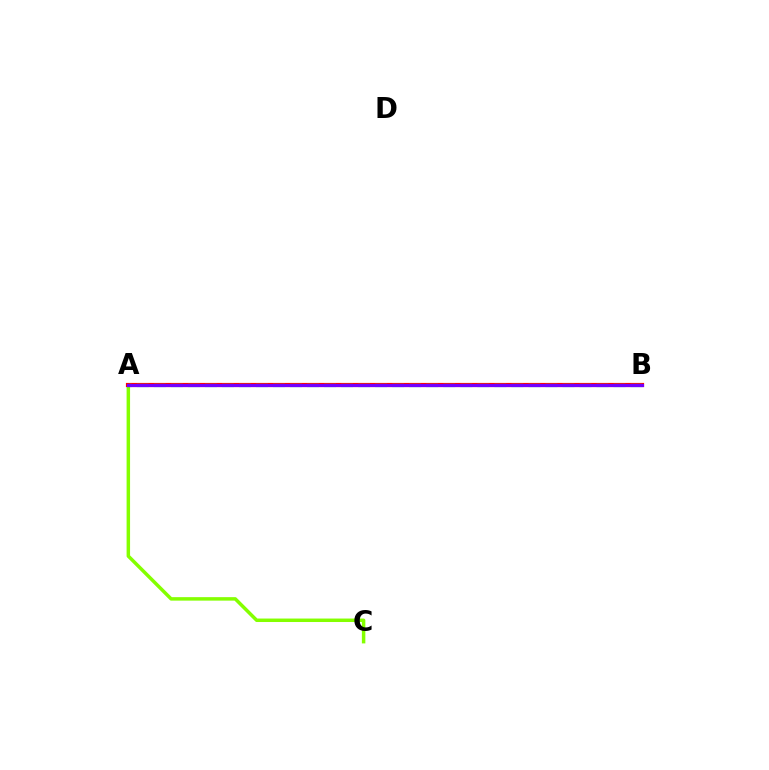{('A', 'C'): [{'color': '#84ff00', 'line_style': 'solid', 'thickness': 2.5}], ('A', 'B'): [{'color': '#ff0000', 'line_style': 'solid', 'thickness': 3.0}, {'color': '#00fff6', 'line_style': 'dashed', 'thickness': 2.31}, {'color': '#7200ff', 'line_style': 'solid', 'thickness': 2.26}]}